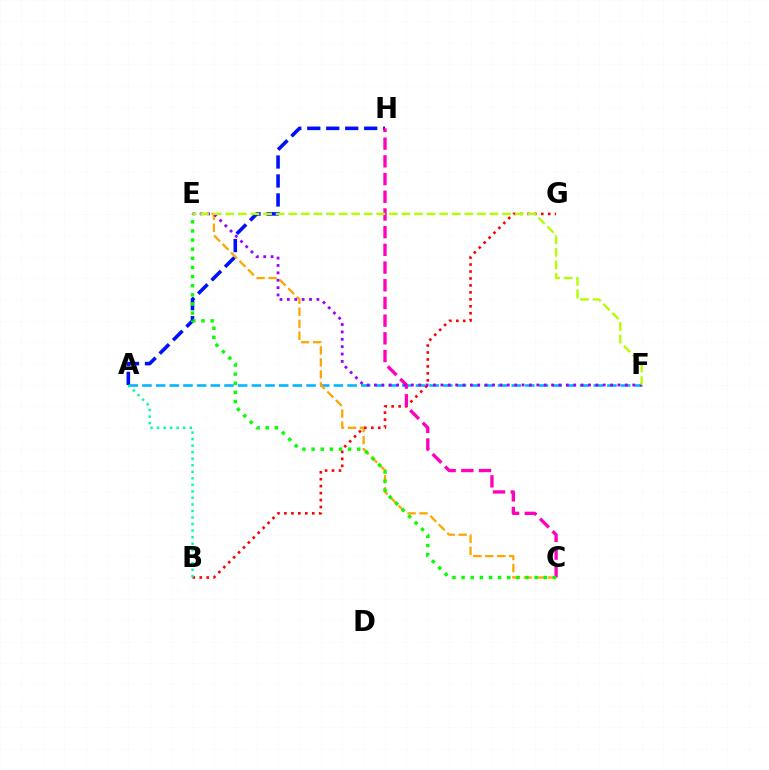{('A', 'F'): [{'color': '#00b5ff', 'line_style': 'dashed', 'thickness': 1.86}], ('C', 'E'): [{'color': '#ffa500', 'line_style': 'dashed', 'thickness': 1.63}, {'color': '#08ff00', 'line_style': 'dotted', 'thickness': 2.48}], ('B', 'G'): [{'color': '#ff0000', 'line_style': 'dotted', 'thickness': 1.89}], ('A', 'H'): [{'color': '#0010ff', 'line_style': 'dashed', 'thickness': 2.58}], ('C', 'H'): [{'color': '#ff00bd', 'line_style': 'dashed', 'thickness': 2.4}], ('A', 'B'): [{'color': '#00ff9d', 'line_style': 'dotted', 'thickness': 1.77}], ('E', 'F'): [{'color': '#9b00ff', 'line_style': 'dotted', 'thickness': 2.01}, {'color': '#b3ff00', 'line_style': 'dashed', 'thickness': 1.71}]}